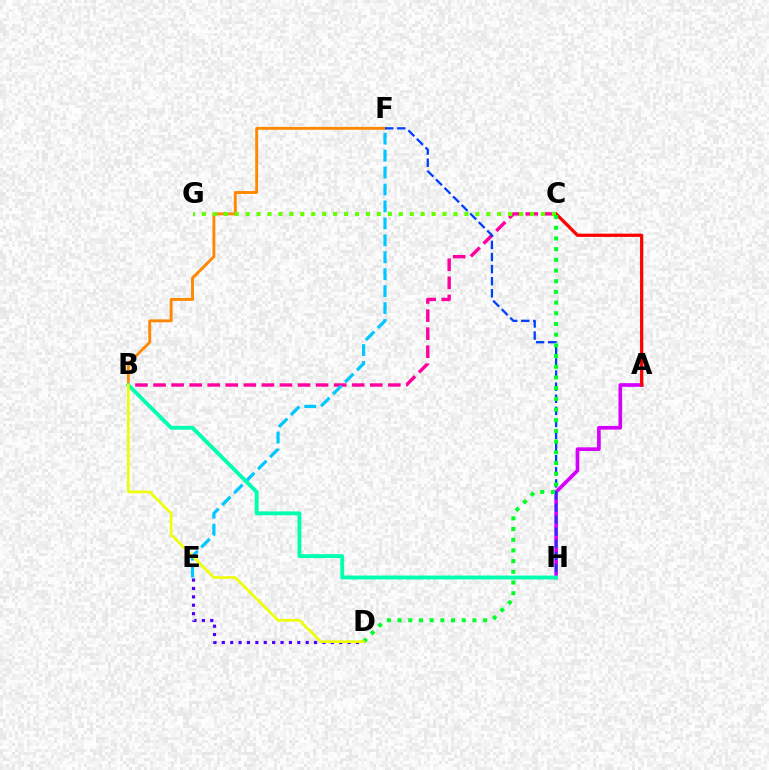{('A', 'H'): [{'color': '#d600ff', 'line_style': 'solid', 'thickness': 2.63}], ('A', 'C'): [{'color': '#ff0000', 'line_style': 'solid', 'thickness': 2.34}], ('B', 'C'): [{'color': '#ff00a0', 'line_style': 'dashed', 'thickness': 2.45}], ('D', 'E'): [{'color': '#4f00ff', 'line_style': 'dotted', 'thickness': 2.28}], ('B', 'F'): [{'color': '#ff8800', 'line_style': 'solid', 'thickness': 2.08}], ('C', 'G'): [{'color': '#66ff00', 'line_style': 'dotted', 'thickness': 2.97}], ('F', 'H'): [{'color': '#003fff', 'line_style': 'dashed', 'thickness': 1.64}], ('E', 'F'): [{'color': '#00c7ff', 'line_style': 'dashed', 'thickness': 2.3}], ('B', 'H'): [{'color': '#00ffaf', 'line_style': 'solid', 'thickness': 2.77}], ('C', 'D'): [{'color': '#00ff27', 'line_style': 'dotted', 'thickness': 2.91}], ('B', 'D'): [{'color': '#eeff00', 'line_style': 'solid', 'thickness': 1.88}]}